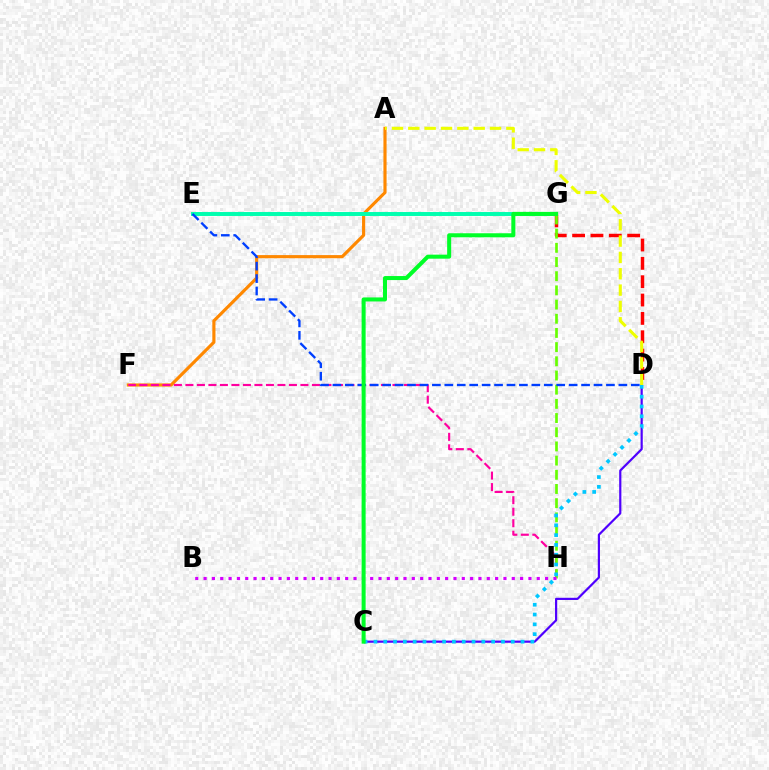{('A', 'F'): [{'color': '#ff8800', 'line_style': 'solid', 'thickness': 2.27}], ('D', 'G'): [{'color': '#ff0000', 'line_style': 'dashed', 'thickness': 2.49}], ('E', 'G'): [{'color': '#00ffaf', 'line_style': 'solid', 'thickness': 2.84}], ('F', 'H'): [{'color': '#ff00a0', 'line_style': 'dashed', 'thickness': 1.56}], ('G', 'H'): [{'color': '#66ff00', 'line_style': 'dashed', 'thickness': 1.93}], ('C', 'D'): [{'color': '#4f00ff', 'line_style': 'solid', 'thickness': 1.58}, {'color': '#00c7ff', 'line_style': 'dotted', 'thickness': 2.67}], ('B', 'H'): [{'color': '#d600ff', 'line_style': 'dotted', 'thickness': 2.26}], ('A', 'D'): [{'color': '#eeff00', 'line_style': 'dashed', 'thickness': 2.22}], ('D', 'E'): [{'color': '#003fff', 'line_style': 'dashed', 'thickness': 1.69}], ('C', 'G'): [{'color': '#00ff27', 'line_style': 'solid', 'thickness': 2.9}]}